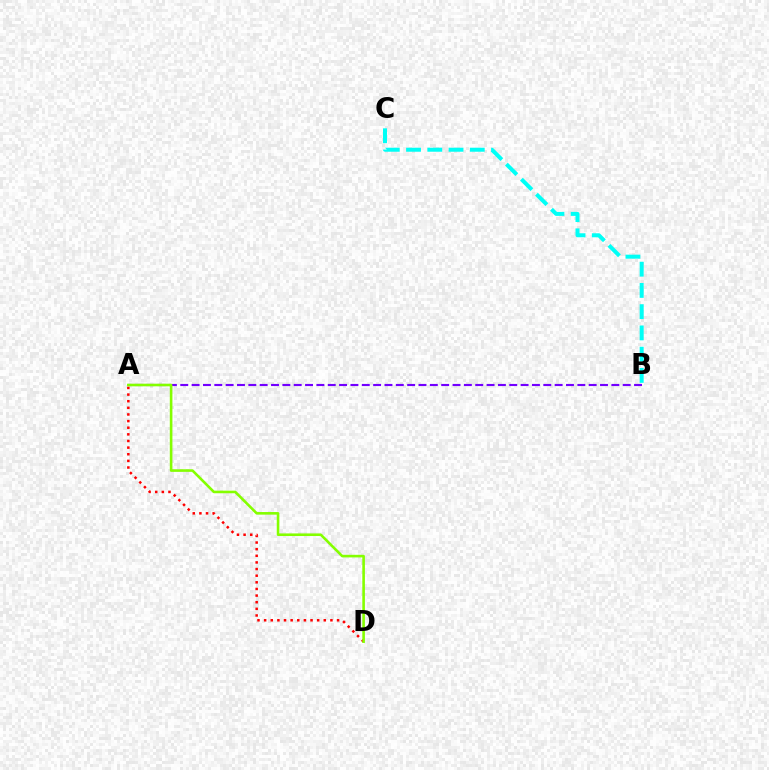{('B', 'C'): [{'color': '#00fff6', 'line_style': 'dashed', 'thickness': 2.89}], ('A', 'B'): [{'color': '#7200ff', 'line_style': 'dashed', 'thickness': 1.54}], ('A', 'D'): [{'color': '#ff0000', 'line_style': 'dotted', 'thickness': 1.8}, {'color': '#84ff00', 'line_style': 'solid', 'thickness': 1.88}]}